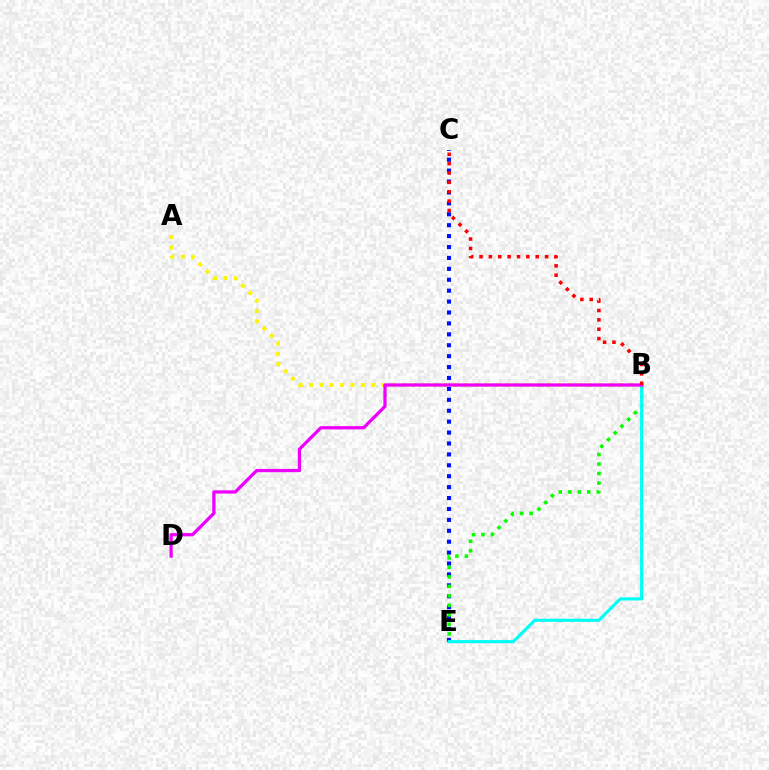{('C', 'E'): [{'color': '#0010ff', 'line_style': 'dotted', 'thickness': 2.97}], ('B', 'E'): [{'color': '#08ff00', 'line_style': 'dotted', 'thickness': 2.58}, {'color': '#00fff6', 'line_style': 'solid', 'thickness': 2.27}], ('A', 'B'): [{'color': '#fcf500', 'line_style': 'dotted', 'thickness': 2.81}], ('B', 'D'): [{'color': '#ee00ff', 'line_style': 'solid', 'thickness': 2.35}], ('B', 'C'): [{'color': '#ff0000', 'line_style': 'dotted', 'thickness': 2.54}]}